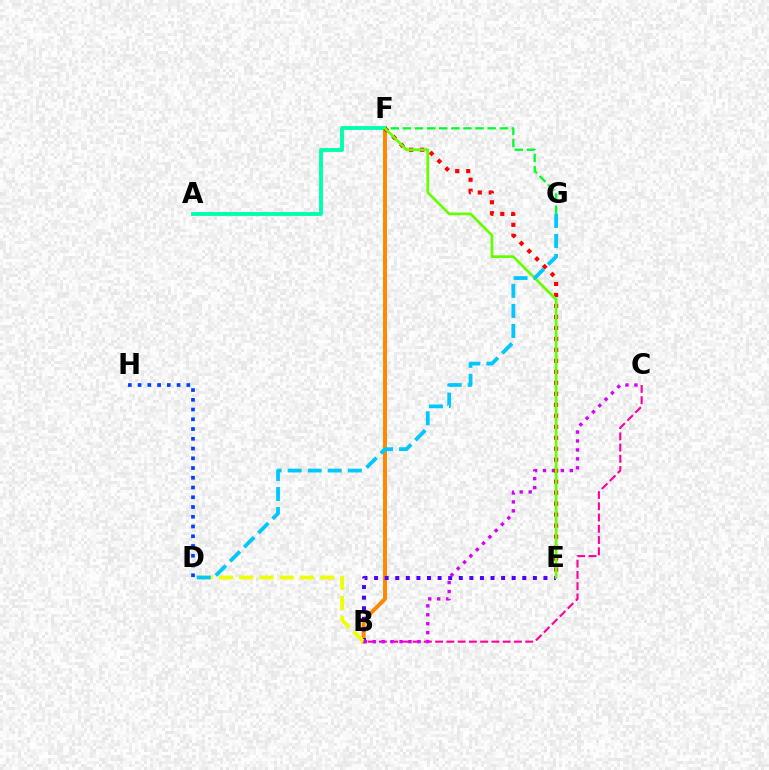{('B', 'F'): [{'color': '#ff8800', 'line_style': 'solid', 'thickness': 2.84}], ('F', 'G'): [{'color': '#00ff27', 'line_style': 'dashed', 'thickness': 1.65}], ('A', 'F'): [{'color': '#00ffaf', 'line_style': 'solid', 'thickness': 2.78}], ('B', 'C'): [{'color': '#ff00a0', 'line_style': 'dashed', 'thickness': 1.53}, {'color': '#d600ff', 'line_style': 'dotted', 'thickness': 2.43}], ('B', 'E'): [{'color': '#4f00ff', 'line_style': 'dotted', 'thickness': 2.88}], ('B', 'D'): [{'color': '#eeff00', 'line_style': 'dashed', 'thickness': 2.75}], ('E', 'F'): [{'color': '#ff0000', 'line_style': 'dotted', 'thickness': 2.98}, {'color': '#66ff00', 'line_style': 'solid', 'thickness': 1.95}], ('D', 'H'): [{'color': '#003fff', 'line_style': 'dotted', 'thickness': 2.65}], ('D', 'G'): [{'color': '#00c7ff', 'line_style': 'dashed', 'thickness': 2.72}]}